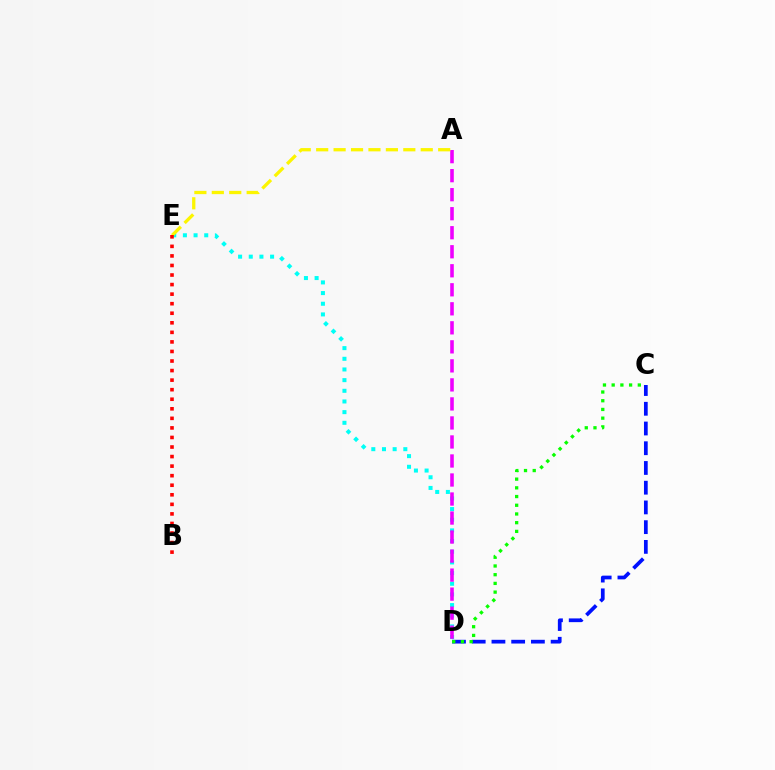{('D', 'E'): [{'color': '#00fff6', 'line_style': 'dotted', 'thickness': 2.9}], ('C', 'D'): [{'color': '#0010ff', 'line_style': 'dashed', 'thickness': 2.68}, {'color': '#08ff00', 'line_style': 'dotted', 'thickness': 2.37}], ('A', 'D'): [{'color': '#ee00ff', 'line_style': 'dashed', 'thickness': 2.58}], ('A', 'E'): [{'color': '#fcf500', 'line_style': 'dashed', 'thickness': 2.37}], ('B', 'E'): [{'color': '#ff0000', 'line_style': 'dotted', 'thickness': 2.6}]}